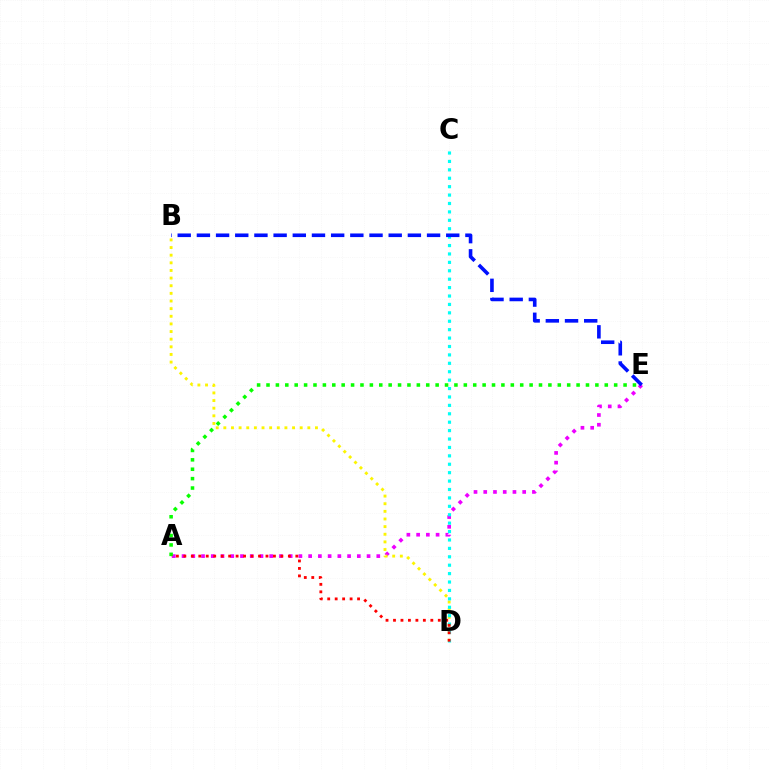{('A', 'E'): [{'color': '#ee00ff', 'line_style': 'dotted', 'thickness': 2.65}, {'color': '#08ff00', 'line_style': 'dotted', 'thickness': 2.55}], ('B', 'D'): [{'color': '#fcf500', 'line_style': 'dotted', 'thickness': 2.07}], ('C', 'D'): [{'color': '#00fff6', 'line_style': 'dotted', 'thickness': 2.29}], ('B', 'E'): [{'color': '#0010ff', 'line_style': 'dashed', 'thickness': 2.61}], ('A', 'D'): [{'color': '#ff0000', 'line_style': 'dotted', 'thickness': 2.03}]}